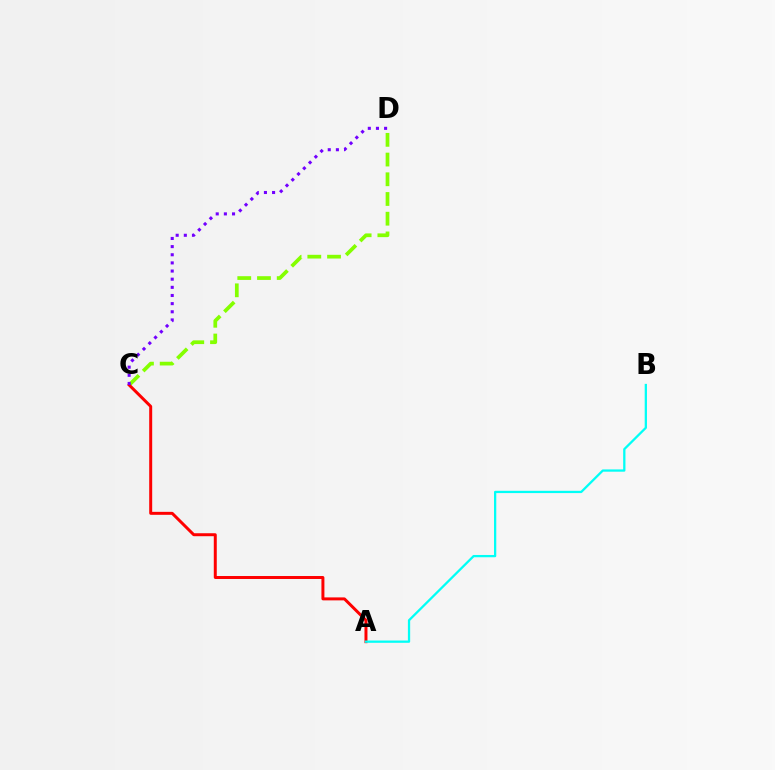{('C', 'D'): [{'color': '#84ff00', 'line_style': 'dashed', 'thickness': 2.68}, {'color': '#7200ff', 'line_style': 'dotted', 'thickness': 2.21}], ('A', 'C'): [{'color': '#ff0000', 'line_style': 'solid', 'thickness': 2.14}], ('A', 'B'): [{'color': '#00fff6', 'line_style': 'solid', 'thickness': 1.64}]}